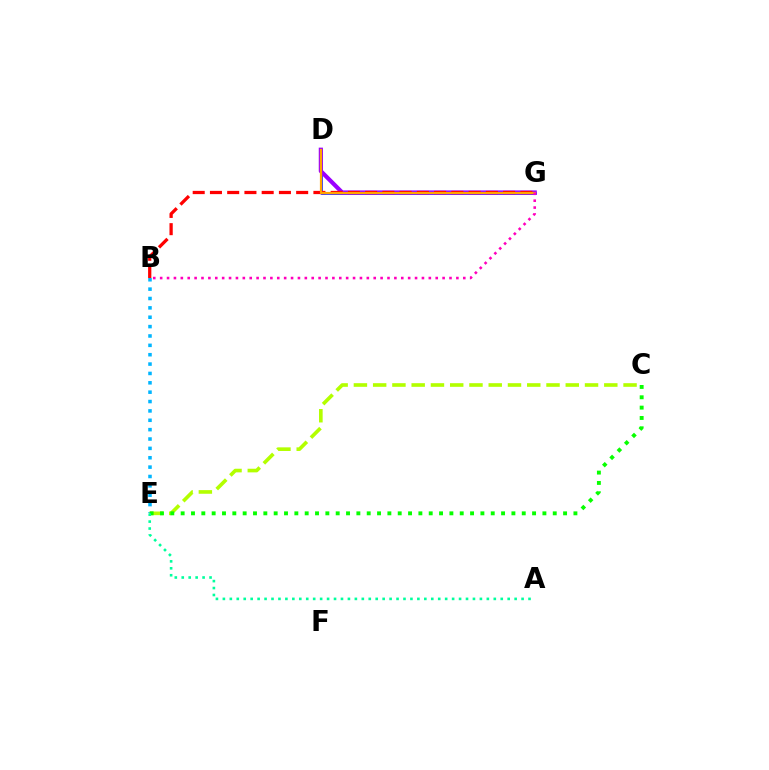{('D', 'G'): [{'color': '#0010ff', 'line_style': 'solid', 'thickness': 1.82}, {'color': '#9b00ff', 'line_style': 'solid', 'thickness': 3.0}, {'color': '#ffa500', 'line_style': 'solid', 'thickness': 1.59}], ('B', 'E'): [{'color': '#00b5ff', 'line_style': 'dotted', 'thickness': 2.55}], ('B', 'G'): [{'color': '#ff0000', 'line_style': 'dashed', 'thickness': 2.34}, {'color': '#ff00bd', 'line_style': 'dotted', 'thickness': 1.87}], ('C', 'E'): [{'color': '#b3ff00', 'line_style': 'dashed', 'thickness': 2.62}, {'color': '#08ff00', 'line_style': 'dotted', 'thickness': 2.81}], ('A', 'E'): [{'color': '#00ff9d', 'line_style': 'dotted', 'thickness': 1.89}]}